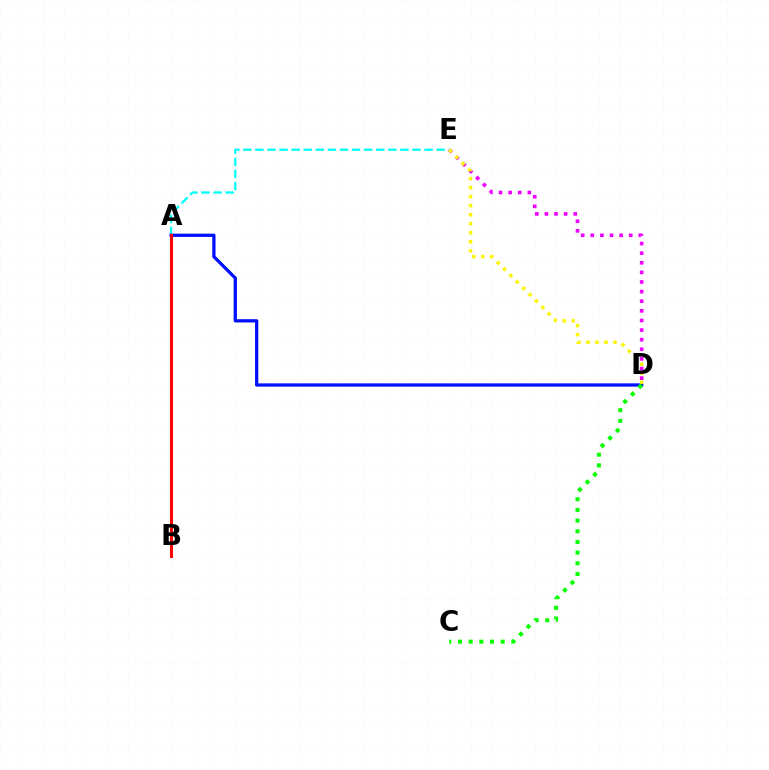{('A', 'E'): [{'color': '#00fff6', 'line_style': 'dashed', 'thickness': 1.64}], ('A', 'D'): [{'color': '#0010ff', 'line_style': 'solid', 'thickness': 2.35}], ('A', 'B'): [{'color': '#ff0000', 'line_style': 'solid', 'thickness': 2.13}], ('D', 'E'): [{'color': '#ee00ff', 'line_style': 'dotted', 'thickness': 2.61}, {'color': '#fcf500', 'line_style': 'dotted', 'thickness': 2.45}], ('C', 'D'): [{'color': '#08ff00', 'line_style': 'dotted', 'thickness': 2.9}]}